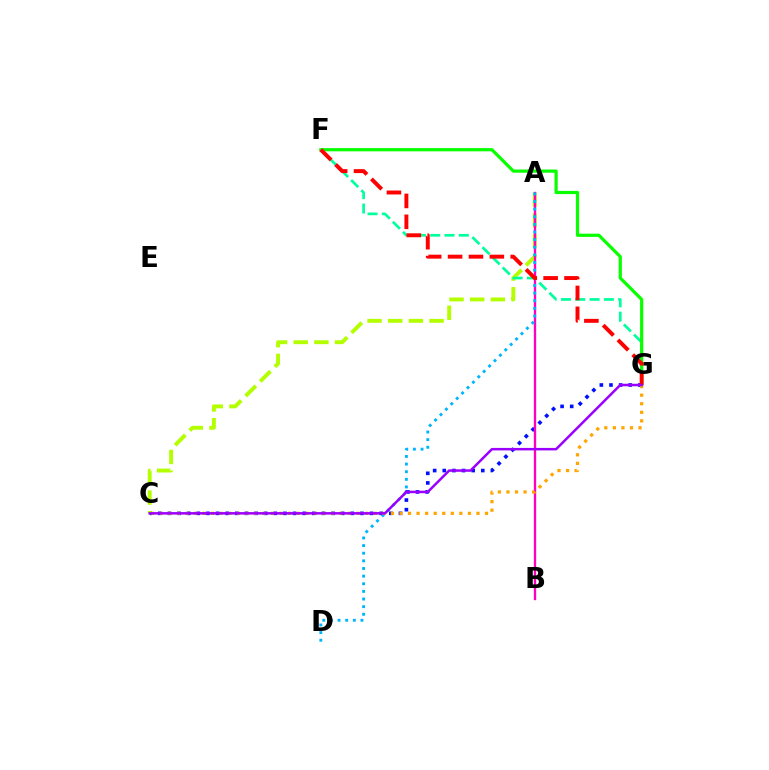{('C', 'G'): [{'color': '#0010ff', 'line_style': 'dotted', 'thickness': 2.62}, {'color': '#ffa500', 'line_style': 'dotted', 'thickness': 2.33}, {'color': '#9b00ff', 'line_style': 'solid', 'thickness': 1.8}], ('A', 'C'): [{'color': '#b3ff00', 'line_style': 'dashed', 'thickness': 2.81}], ('A', 'B'): [{'color': '#ff00bd', 'line_style': 'solid', 'thickness': 1.68}], ('F', 'G'): [{'color': '#00ff9d', 'line_style': 'dashed', 'thickness': 1.94}, {'color': '#08ff00', 'line_style': 'solid', 'thickness': 2.31}, {'color': '#ff0000', 'line_style': 'dashed', 'thickness': 2.84}], ('A', 'D'): [{'color': '#00b5ff', 'line_style': 'dotted', 'thickness': 2.07}]}